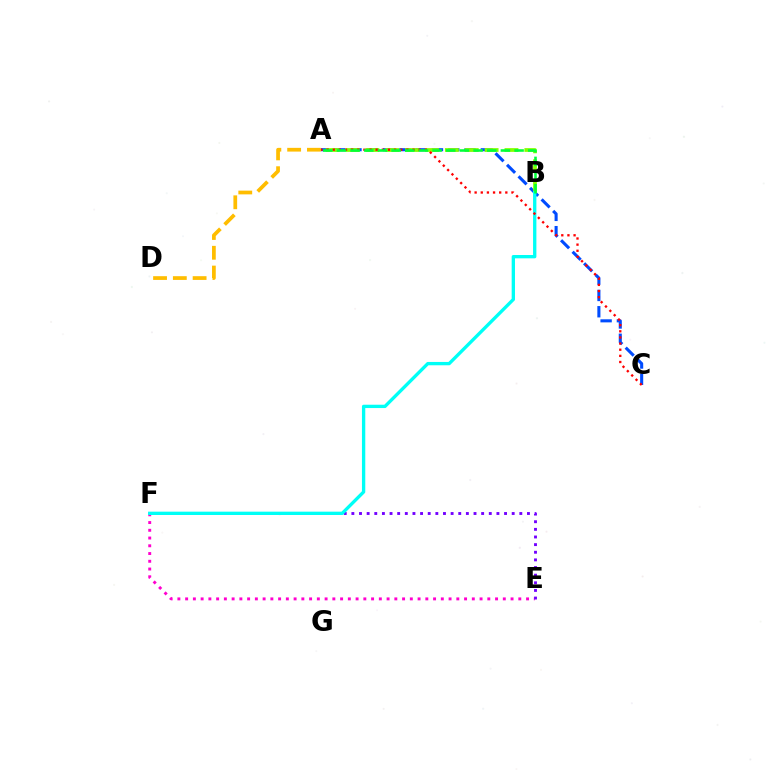{('A', 'C'): [{'color': '#004bff', 'line_style': 'dashed', 'thickness': 2.21}, {'color': '#ff0000', 'line_style': 'dotted', 'thickness': 1.67}], ('A', 'B'): [{'color': '#84ff00', 'line_style': 'dashed', 'thickness': 2.7}, {'color': '#00ff39', 'line_style': 'dashed', 'thickness': 1.86}], ('E', 'F'): [{'color': '#ff00cf', 'line_style': 'dotted', 'thickness': 2.11}, {'color': '#7200ff', 'line_style': 'dotted', 'thickness': 2.07}], ('A', 'D'): [{'color': '#ffbd00', 'line_style': 'dashed', 'thickness': 2.69}], ('B', 'F'): [{'color': '#00fff6', 'line_style': 'solid', 'thickness': 2.4}]}